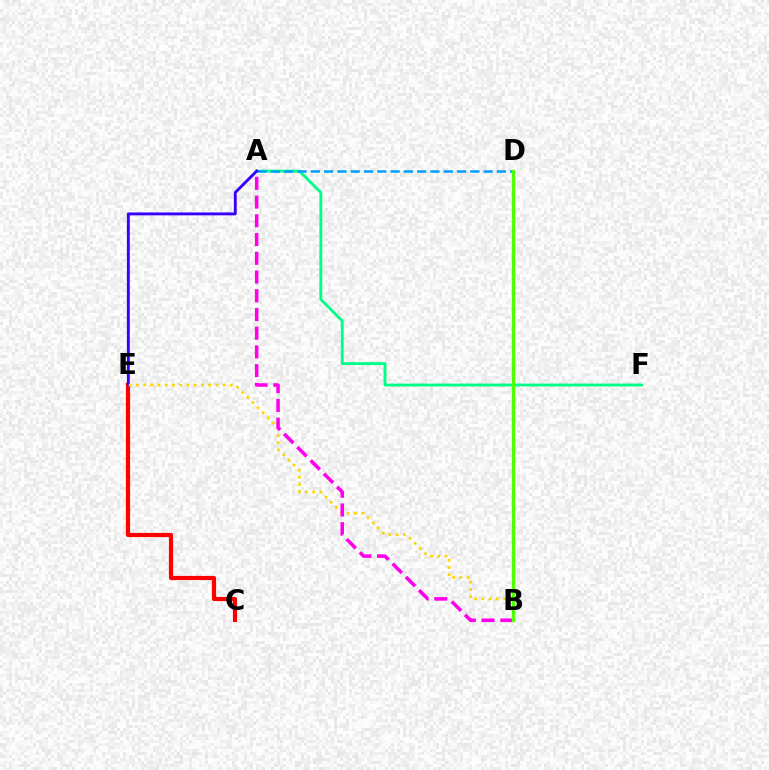{('C', 'E'): [{'color': '#ff0000', 'line_style': 'solid', 'thickness': 3.0}], ('A', 'F'): [{'color': '#00ff86', 'line_style': 'solid', 'thickness': 2.06}], ('A', 'D'): [{'color': '#009eff', 'line_style': 'dashed', 'thickness': 1.81}], ('A', 'E'): [{'color': '#3700ff', 'line_style': 'solid', 'thickness': 2.08}], ('B', 'E'): [{'color': '#ffd500', 'line_style': 'dotted', 'thickness': 1.96}], ('A', 'B'): [{'color': '#ff00ed', 'line_style': 'dashed', 'thickness': 2.54}], ('B', 'D'): [{'color': '#4fff00', 'line_style': 'solid', 'thickness': 2.4}]}